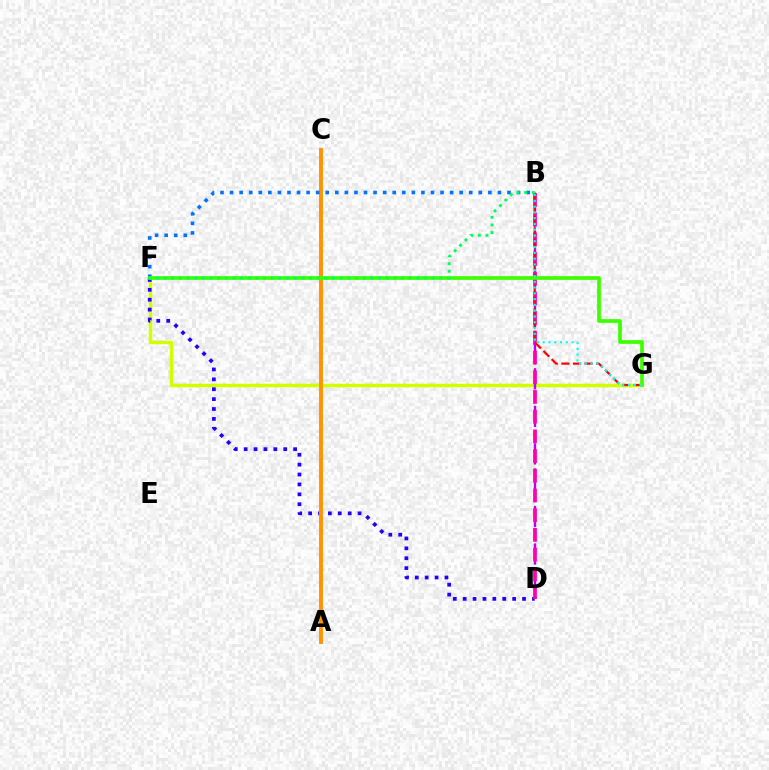{('F', 'G'): [{'color': '#d1ff00', 'line_style': 'solid', 'thickness': 2.51}, {'color': '#3dff00', 'line_style': 'solid', 'thickness': 2.67}], ('D', 'F'): [{'color': '#2500ff', 'line_style': 'dotted', 'thickness': 2.69}], ('A', 'C'): [{'color': '#ff9400', 'line_style': 'solid', 'thickness': 2.82}], ('B', 'D'): [{'color': '#b900ff', 'line_style': 'dashed', 'thickness': 1.7}, {'color': '#ff00ac', 'line_style': 'dashed', 'thickness': 2.68}], ('B', 'F'): [{'color': '#0074ff', 'line_style': 'dotted', 'thickness': 2.6}, {'color': '#00ff5c', 'line_style': 'dotted', 'thickness': 2.08}], ('B', 'G'): [{'color': '#ff0000', 'line_style': 'dashed', 'thickness': 1.57}, {'color': '#00fff6', 'line_style': 'dotted', 'thickness': 1.57}]}